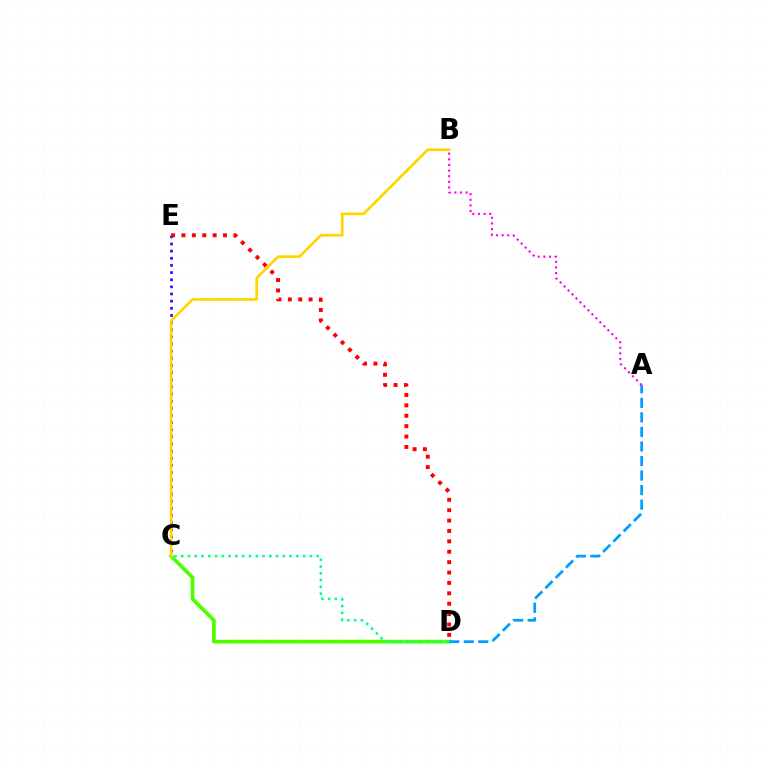{('C', 'D'): [{'color': '#4fff00', 'line_style': 'solid', 'thickness': 2.69}, {'color': '#00ff86', 'line_style': 'dotted', 'thickness': 1.84}], ('A', 'D'): [{'color': '#009eff', 'line_style': 'dashed', 'thickness': 1.98}], ('C', 'E'): [{'color': '#3700ff', 'line_style': 'dotted', 'thickness': 1.94}], ('B', 'C'): [{'color': '#ffd500', 'line_style': 'solid', 'thickness': 1.94}], ('D', 'E'): [{'color': '#ff0000', 'line_style': 'dotted', 'thickness': 2.82}], ('A', 'B'): [{'color': '#ff00ed', 'line_style': 'dotted', 'thickness': 1.53}]}